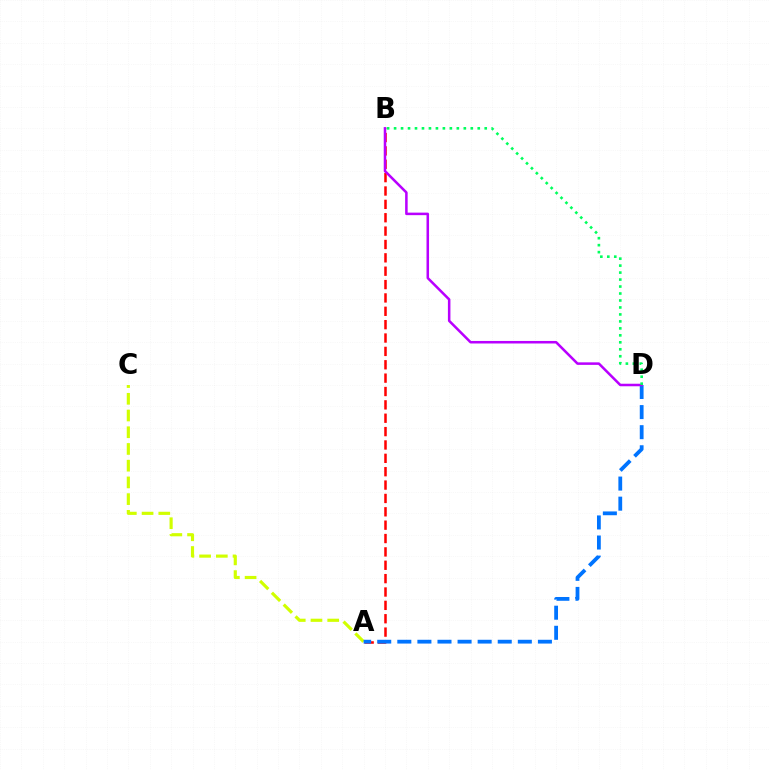{('A', 'B'): [{'color': '#ff0000', 'line_style': 'dashed', 'thickness': 1.82}], ('A', 'C'): [{'color': '#d1ff00', 'line_style': 'dashed', 'thickness': 2.27}], ('A', 'D'): [{'color': '#0074ff', 'line_style': 'dashed', 'thickness': 2.73}], ('B', 'D'): [{'color': '#b900ff', 'line_style': 'solid', 'thickness': 1.82}, {'color': '#00ff5c', 'line_style': 'dotted', 'thickness': 1.89}]}